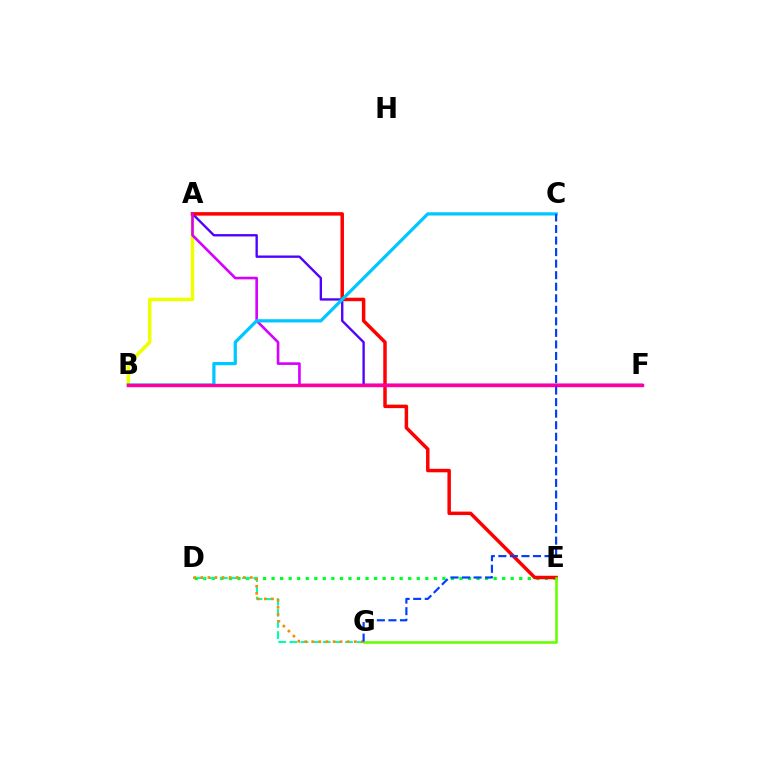{('A', 'B'): [{'color': '#eeff00', 'line_style': 'solid', 'thickness': 2.53}], ('D', 'E'): [{'color': '#00ff27', 'line_style': 'dotted', 'thickness': 2.32}], ('A', 'F'): [{'color': '#4f00ff', 'line_style': 'solid', 'thickness': 1.7}, {'color': '#d600ff', 'line_style': 'solid', 'thickness': 1.89}], ('D', 'G'): [{'color': '#00ffaf', 'line_style': 'dashed', 'thickness': 1.51}, {'color': '#ff8800', 'line_style': 'dotted', 'thickness': 1.92}], ('A', 'E'): [{'color': '#ff0000', 'line_style': 'solid', 'thickness': 2.5}], ('E', 'G'): [{'color': '#66ff00', 'line_style': 'solid', 'thickness': 1.87}], ('B', 'C'): [{'color': '#00c7ff', 'line_style': 'solid', 'thickness': 2.34}], ('B', 'F'): [{'color': '#ff00a0', 'line_style': 'solid', 'thickness': 2.44}], ('C', 'G'): [{'color': '#003fff', 'line_style': 'dashed', 'thickness': 1.57}]}